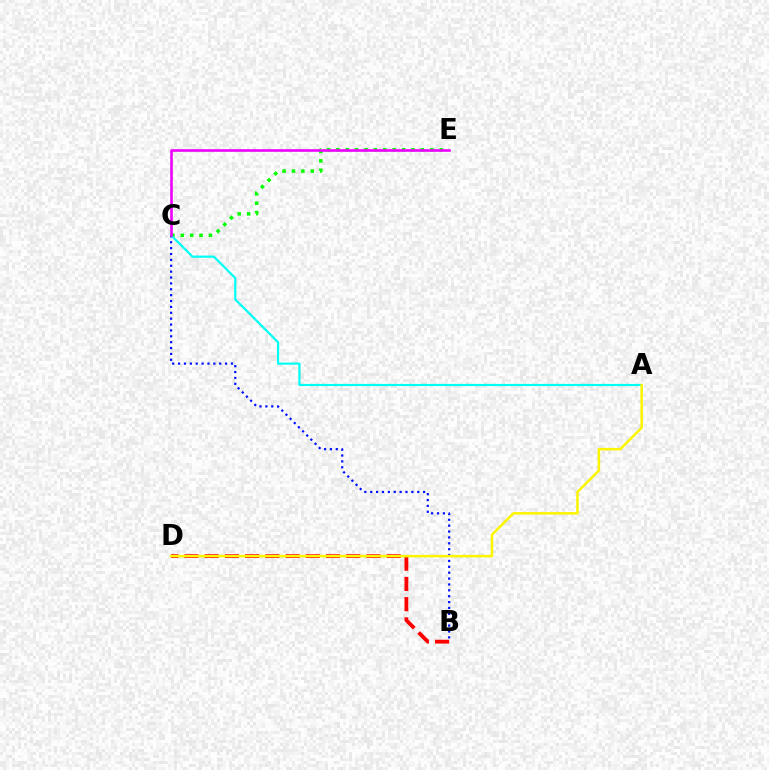{('B', 'C'): [{'color': '#0010ff', 'line_style': 'dotted', 'thickness': 1.6}], ('B', 'D'): [{'color': '#ff0000', 'line_style': 'dashed', 'thickness': 2.75}], ('C', 'E'): [{'color': '#08ff00', 'line_style': 'dotted', 'thickness': 2.55}, {'color': '#ee00ff', 'line_style': 'solid', 'thickness': 1.88}], ('A', 'C'): [{'color': '#00fff6', 'line_style': 'solid', 'thickness': 1.57}], ('A', 'D'): [{'color': '#fcf500', 'line_style': 'solid', 'thickness': 1.82}]}